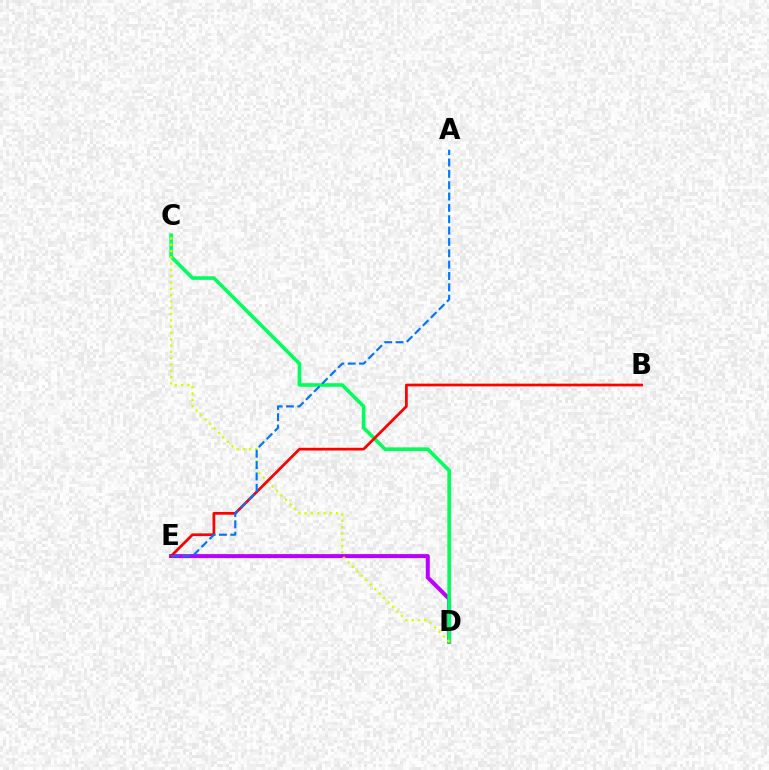{('D', 'E'): [{'color': '#b900ff', 'line_style': 'solid', 'thickness': 2.89}], ('C', 'D'): [{'color': '#00ff5c', 'line_style': 'solid', 'thickness': 2.6}, {'color': '#d1ff00', 'line_style': 'dotted', 'thickness': 1.71}], ('B', 'E'): [{'color': '#ff0000', 'line_style': 'solid', 'thickness': 1.96}], ('A', 'E'): [{'color': '#0074ff', 'line_style': 'dashed', 'thickness': 1.54}]}